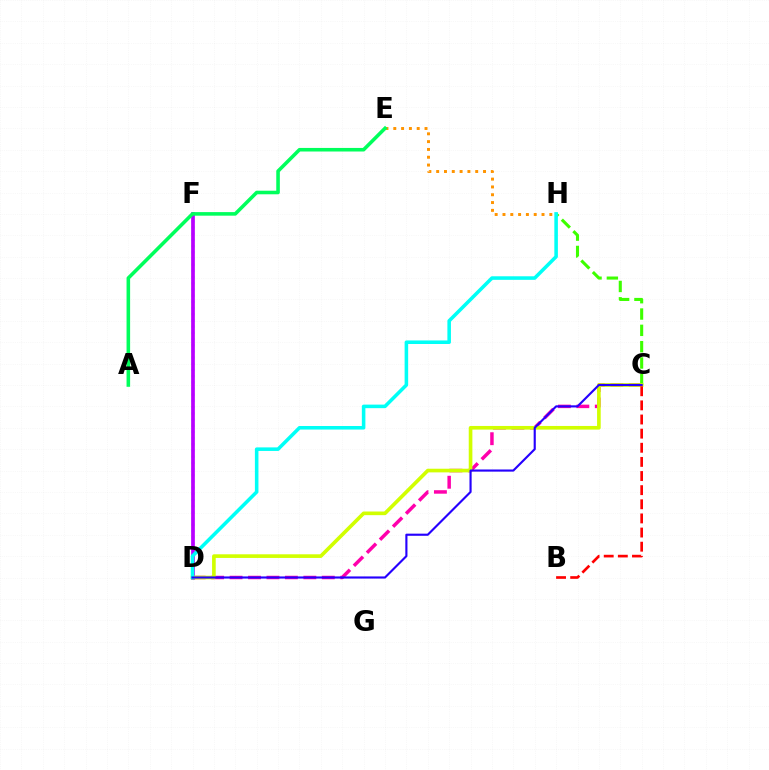{('D', 'F'): [{'color': '#0074ff', 'line_style': 'dotted', 'thickness': 1.68}, {'color': '#b900ff', 'line_style': 'solid', 'thickness': 2.66}], ('E', 'H'): [{'color': '#ff9400', 'line_style': 'dotted', 'thickness': 2.12}], ('C', 'D'): [{'color': '#ff00ac', 'line_style': 'dashed', 'thickness': 2.51}, {'color': '#d1ff00', 'line_style': 'solid', 'thickness': 2.62}, {'color': '#2500ff', 'line_style': 'solid', 'thickness': 1.54}], ('C', 'H'): [{'color': '#3dff00', 'line_style': 'dashed', 'thickness': 2.22}], ('D', 'H'): [{'color': '#00fff6', 'line_style': 'solid', 'thickness': 2.56}], ('A', 'E'): [{'color': '#00ff5c', 'line_style': 'solid', 'thickness': 2.57}], ('B', 'C'): [{'color': '#ff0000', 'line_style': 'dashed', 'thickness': 1.92}]}